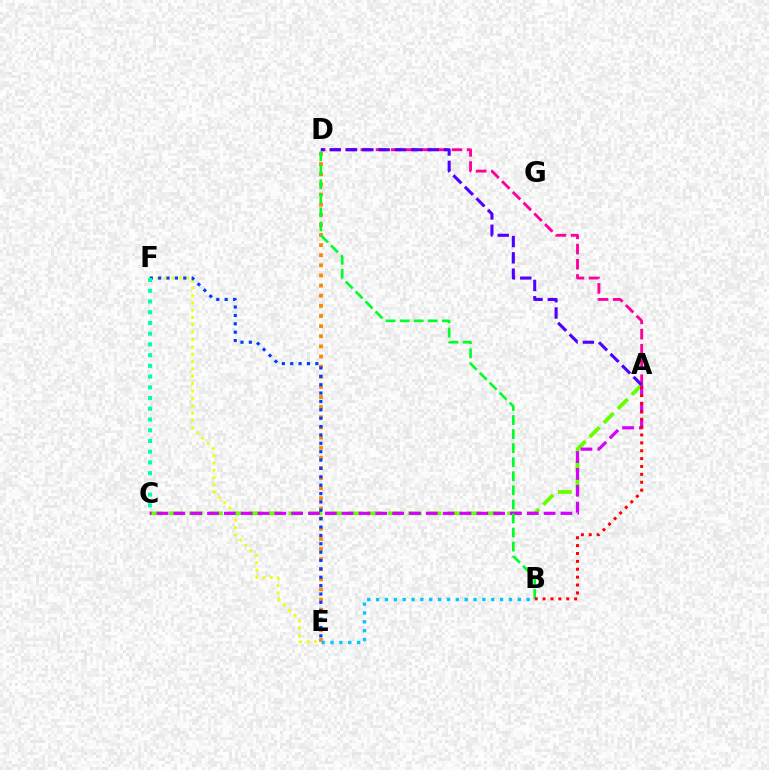{('E', 'F'): [{'color': '#eeff00', 'line_style': 'dotted', 'thickness': 2.0}, {'color': '#003fff', 'line_style': 'dotted', 'thickness': 2.27}], ('A', 'C'): [{'color': '#66ff00', 'line_style': 'dashed', 'thickness': 2.7}, {'color': '#d600ff', 'line_style': 'dashed', 'thickness': 2.29}], ('D', 'E'): [{'color': '#ff8800', 'line_style': 'dotted', 'thickness': 2.75}], ('A', 'D'): [{'color': '#ff00a0', 'line_style': 'dashed', 'thickness': 2.06}, {'color': '#4f00ff', 'line_style': 'dashed', 'thickness': 2.22}], ('B', 'D'): [{'color': '#00ff27', 'line_style': 'dashed', 'thickness': 1.91}], ('A', 'B'): [{'color': '#ff0000', 'line_style': 'dotted', 'thickness': 2.14}], ('C', 'F'): [{'color': '#00ffaf', 'line_style': 'dotted', 'thickness': 2.92}], ('B', 'E'): [{'color': '#00c7ff', 'line_style': 'dotted', 'thickness': 2.41}]}